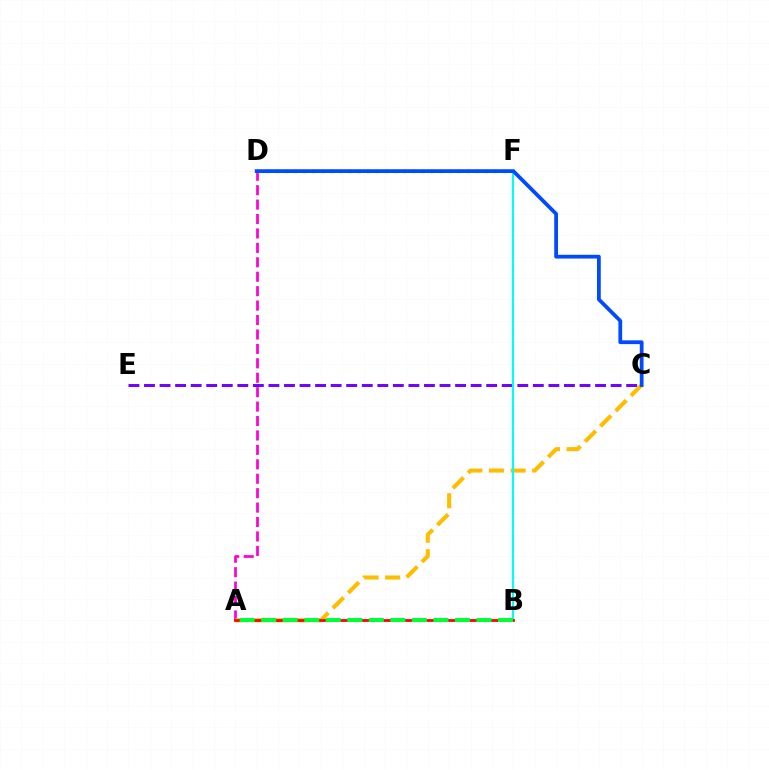{('A', 'D'): [{'color': '#ff00cf', 'line_style': 'dashed', 'thickness': 1.96}], ('A', 'C'): [{'color': '#ffbd00', 'line_style': 'dashed', 'thickness': 2.94}], ('D', 'F'): [{'color': '#84ff00', 'line_style': 'dotted', 'thickness': 2.47}], ('C', 'E'): [{'color': '#7200ff', 'line_style': 'dashed', 'thickness': 2.11}], ('B', 'F'): [{'color': '#00fff6', 'line_style': 'solid', 'thickness': 1.56}], ('A', 'B'): [{'color': '#ff0000', 'line_style': 'solid', 'thickness': 1.99}, {'color': '#00ff39', 'line_style': 'dashed', 'thickness': 2.92}], ('C', 'D'): [{'color': '#004bff', 'line_style': 'solid', 'thickness': 2.71}]}